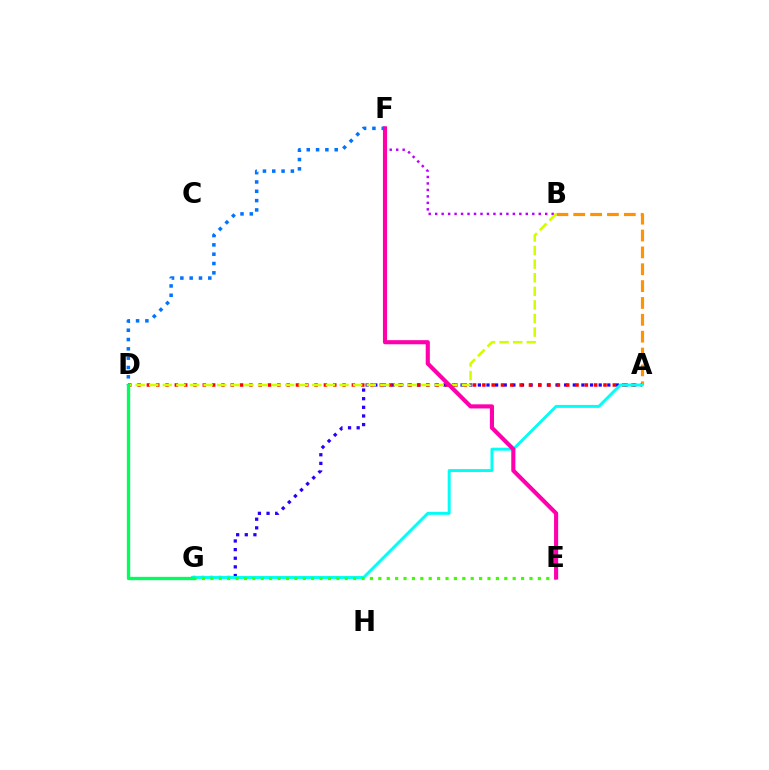{('A', 'B'): [{'color': '#ff9400', 'line_style': 'dashed', 'thickness': 2.29}], ('A', 'G'): [{'color': '#2500ff', 'line_style': 'dotted', 'thickness': 2.34}, {'color': '#00fff6', 'line_style': 'solid', 'thickness': 2.12}], ('A', 'D'): [{'color': '#ff0000', 'line_style': 'dotted', 'thickness': 2.53}], ('D', 'F'): [{'color': '#0074ff', 'line_style': 'dotted', 'thickness': 2.53}], ('B', 'F'): [{'color': '#b900ff', 'line_style': 'dotted', 'thickness': 1.76}], ('B', 'D'): [{'color': '#d1ff00', 'line_style': 'dashed', 'thickness': 1.85}], ('E', 'G'): [{'color': '#3dff00', 'line_style': 'dotted', 'thickness': 2.28}], ('E', 'F'): [{'color': '#ff00ac', 'line_style': 'solid', 'thickness': 2.96}], ('D', 'G'): [{'color': '#00ff5c', 'line_style': 'solid', 'thickness': 2.4}]}